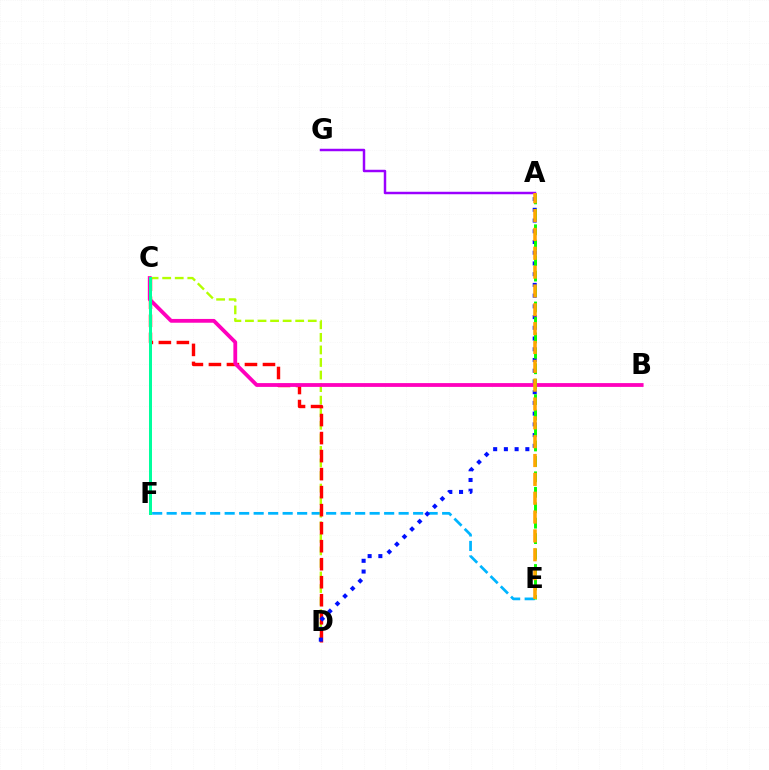{('E', 'F'): [{'color': '#00b5ff', 'line_style': 'dashed', 'thickness': 1.97}], ('C', 'D'): [{'color': '#b3ff00', 'line_style': 'dashed', 'thickness': 1.71}, {'color': '#ff0000', 'line_style': 'dashed', 'thickness': 2.45}], ('A', 'G'): [{'color': '#9b00ff', 'line_style': 'solid', 'thickness': 1.78}], ('A', 'D'): [{'color': '#0010ff', 'line_style': 'dotted', 'thickness': 2.91}], ('B', 'C'): [{'color': '#ff00bd', 'line_style': 'solid', 'thickness': 2.73}], ('C', 'F'): [{'color': '#00ff9d', 'line_style': 'solid', 'thickness': 2.16}], ('A', 'E'): [{'color': '#08ff00', 'line_style': 'dashed', 'thickness': 2.1}, {'color': '#ffa500', 'line_style': 'dashed', 'thickness': 2.56}]}